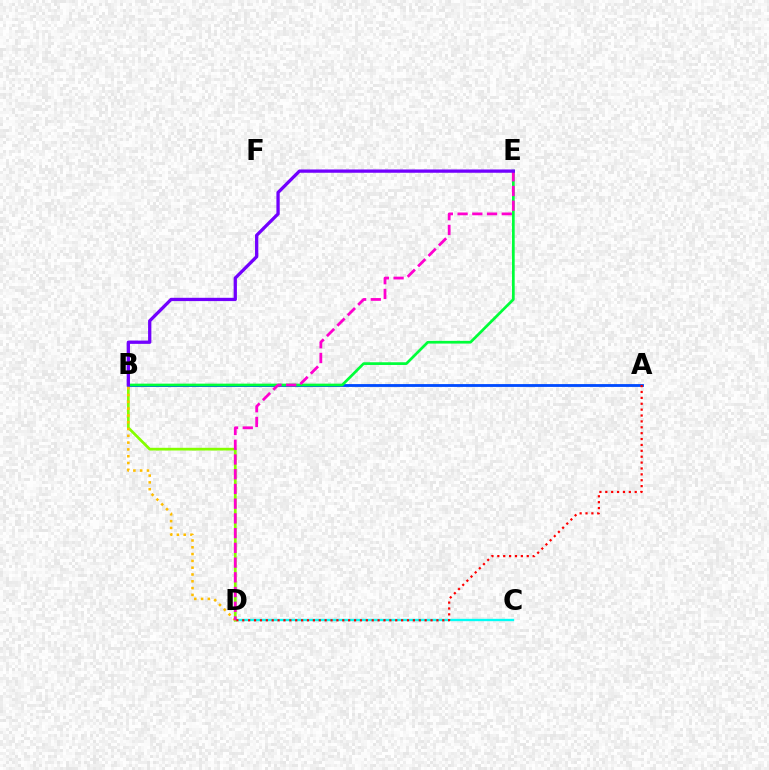{('A', 'B'): [{'color': '#004bff', 'line_style': 'solid', 'thickness': 2.04}], ('C', 'D'): [{'color': '#00fff6', 'line_style': 'solid', 'thickness': 1.7}], ('B', 'D'): [{'color': '#84ff00', 'line_style': 'solid', 'thickness': 1.97}, {'color': '#ffbd00', 'line_style': 'dotted', 'thickness': 1.85}], ('B', 'E'): [{'color': '#00ff39', 'line_style': 'solid', 'thickness': 1.95}, {'color': '#7200ff', 'line_style': 'solid', 'thickness': 2.36}], ('D', 'E'): [{'color': '#ff00cf', 'line_style': 'dashed', 'thickness': 2.0}], ('A', 'D'): [{'color': '#ff0000', 'line_style': 'dotted', 'thickness': 1.6}]}